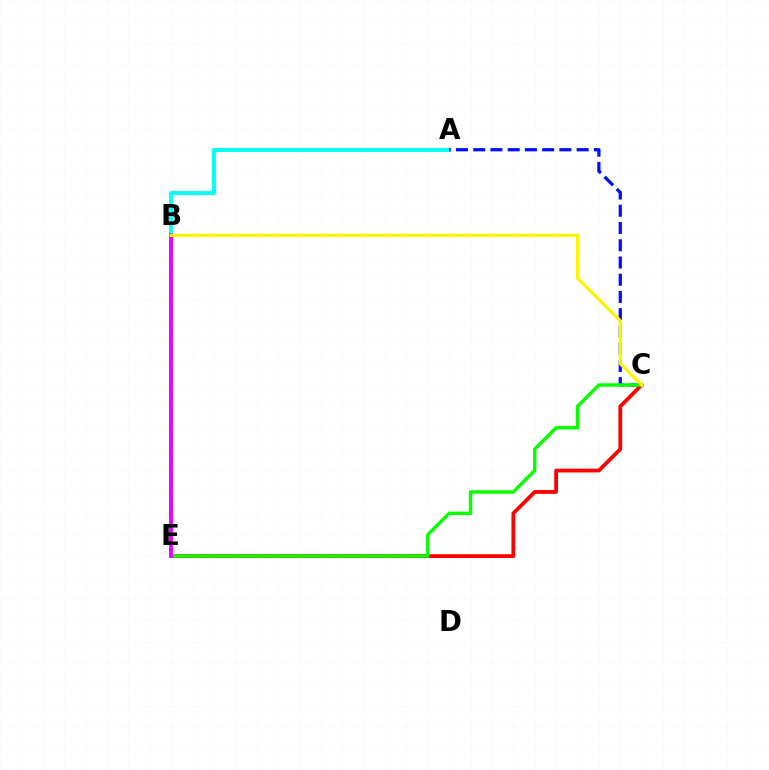{('A', 'B'): [{'color': '#00fff6', 'line_style': 'solid', 'thickness': 2.81}], ('A', 'C'): [{'color': '#0010ff', 'line_style': 'dashed', 'thickness': 2.34}], ('C', 'E'): [{'color': '#ff0000', 'line_style': 'solid', 'thickness': 2.72}, {'color': '#08ff00', 'line_style': 'solid', 'thickness': 2.47}], ('B', 'E'): [{'color': '#ee00ff', 'line_style': 'solid', 'thickness': 2.83}], ('B', 'C'): [{'color': '#fcf500', 'line_style': 'solid', 'thickness': 2.34}]}